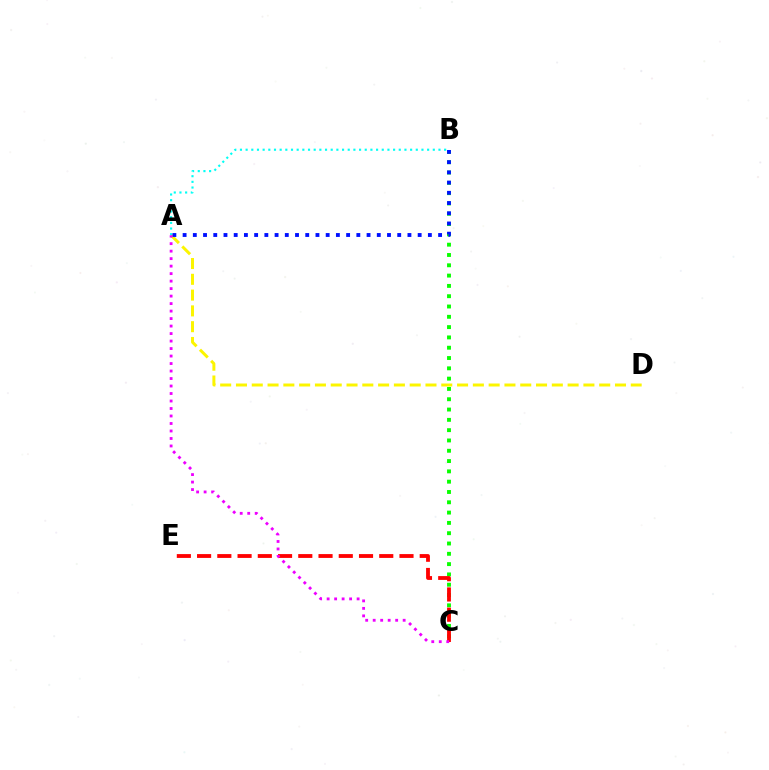{('A', 'D'): [{'color': '#fcf500', 'line_style': 'dashed', 'thickness': 2.15}], ('B', 'C'): [{'color': '#08ff00', 'line_style': 'dotted', 'thickness': 2.8}], ('A', 'B'): [{'color': '#00fff6', 'line_style': 'dotted', 'thickness': 1.54}, {'color': '#0010ff', 'line_style': 'dotted', 'thickness': 2.78}], ('C', 'E'): [{'color': '#ff0000', 'line_style': 'dashed', 'thickness': 2.75}], ('A', 'C'): [{'color': '#ee00ff', 'line_style': 'dotted', 'thickness': 2.04}]}